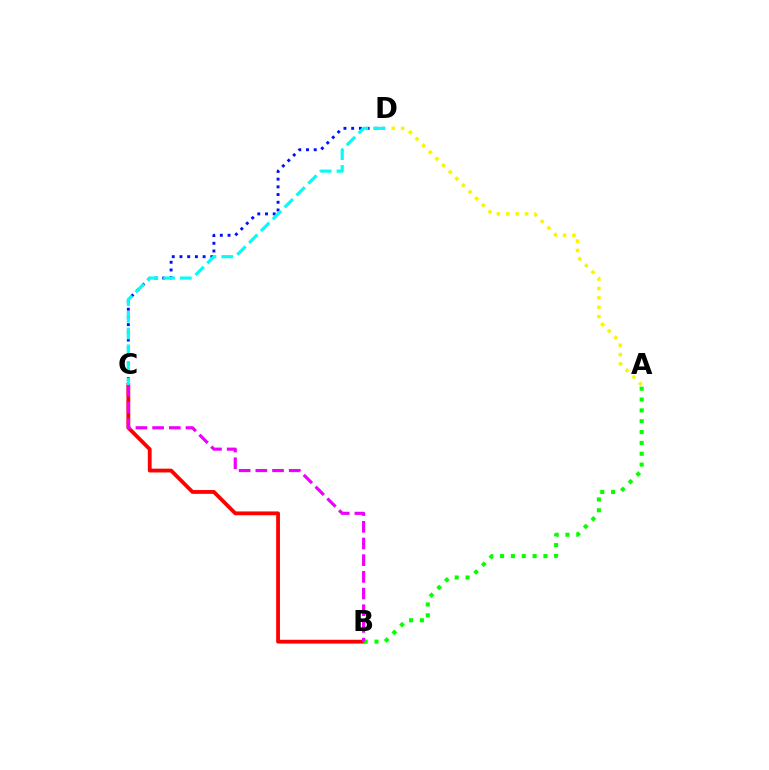{('B', 'C'): [{'color': '#ff0000', 'line_style': 'solid', 'thickness': 2.74}, {'color': '#ee00ff', 'line_style': 'dashed', 'thickness': 2.27}], ('C', 'D'): [{'color': '#0010ff', 'line_style': 'dotted', 'thickness': 2.1}, {'color': '#00fff6', 'line_style': 'dashed', 'thickness': 2.27}], ('A', 'B'): [{'color': '#08ff00', 'line_style': 'dotted', 'thickness': 2.95}], ('A', 'D'): [{'color': '#fcf500', 'line_style': 'dotted', 'thickness': 2.55}]}